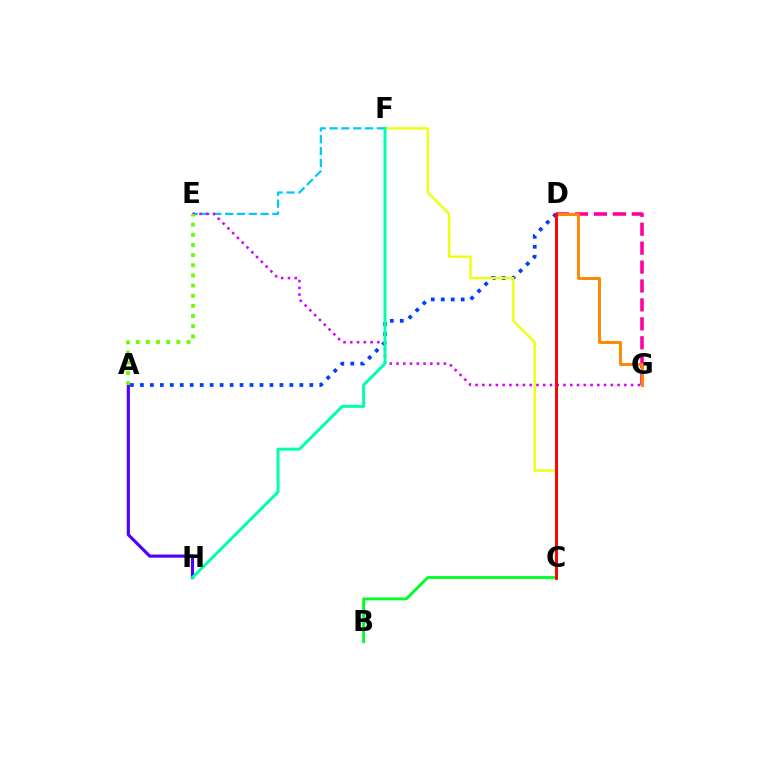{('D', 'G'): [{'color': '#ff00a0', 'line_style': 'dashed', 'thickness': 2.57}, {'color': '#ff8800', 'line_style': 'solid', 'thickness': 2.12}], ('A', 'D'): [{'color': '#003fff', 'line_style': 'dotted', 'thickness': 2.71}], ('C', 'F'): [{'color': '#eeff00', 'line_style': 'solid', 'thickness': 1.63}], ('A', 'H'): [{'color': '#4f00ff', 'line_style': 'solid', 'thickness': 2.25}], ('E', 'F'): [{'color': '#00c7ff', 'line_style': 'dashed', 'thickness': 1.61}], ('B', 'C'): [{'color': '#00ff27', 'line_style': 'solid', 'thickness': 2.07}], ('E', 'G'): [{'color': '#d600ff', 'line_style': 'dotted', 'thickness': 1.84}], ('F', 'H'): [{'color': '#00ffaf', 'line_style': 'solid', 'thickness': 2.14}], ('C', 'D'): [{'color': '#ff0000', 'line_style': 'solid', 'thickness': 2.09}], ('A', 'E'): [{'color': '#66ff00', 'line_style': 'dotted', 'thickness': 2.76}]}